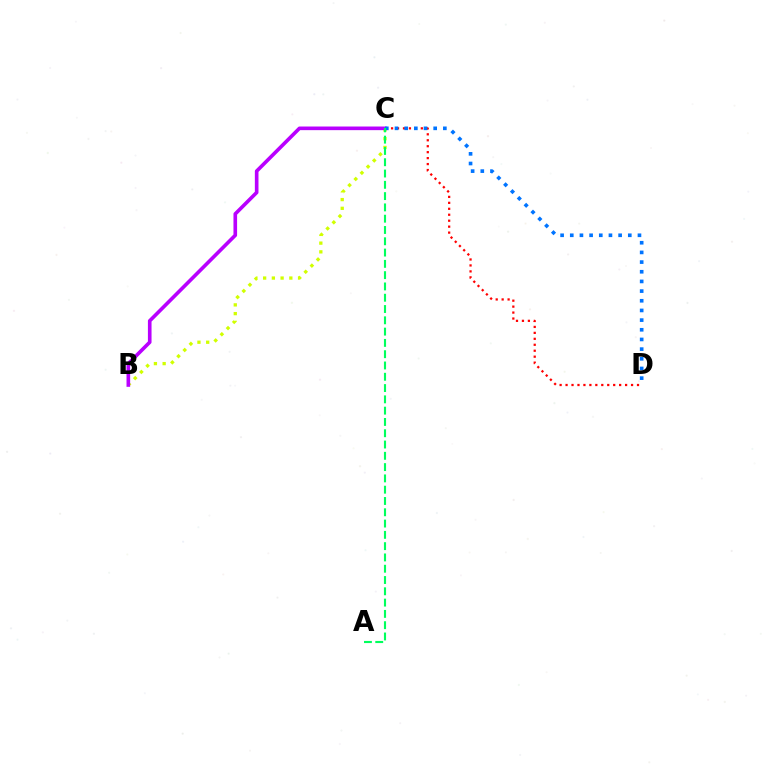{('C', 'D'): [{'color': '#ff0000', 'line_style': 'dotted', 'thickness': 1.62}, {'color': '#0074ff', 'line_style': 'dotted', 'thickness': 2.63}], ('B', 'C'): [{'color': '#d1ff00', 'line_style': 'dotted', 'thickness': 2.37}, {'color': '#b900ff', 'line_style': 'solid', 'thickness': 2.62}], ('A', 'C'): [{'color': '#00ff5c', 'line_style': 'dashed', 'thickness': 1.53}]}